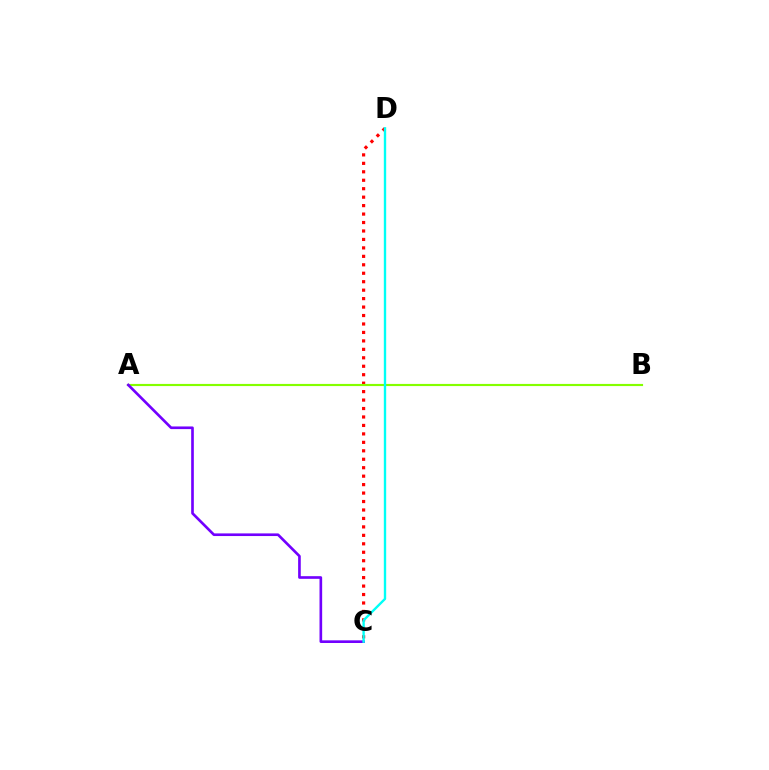{('C', 'D'): [{'color': '#ff0000', 'line_style': 'dotted', 'thickness': 2.3}, {'color': '#00fff6', 'line_style': 'solid', 'thickness': 1.7}], ('A', 'B'): [{'color': '#84ff00', 'line_style': 'solid', 'thickness': 1.55}], ('A', 'C'): [{'color': '#7200ff', 'line_style': 'solid', 'thickness': 1.91}]}